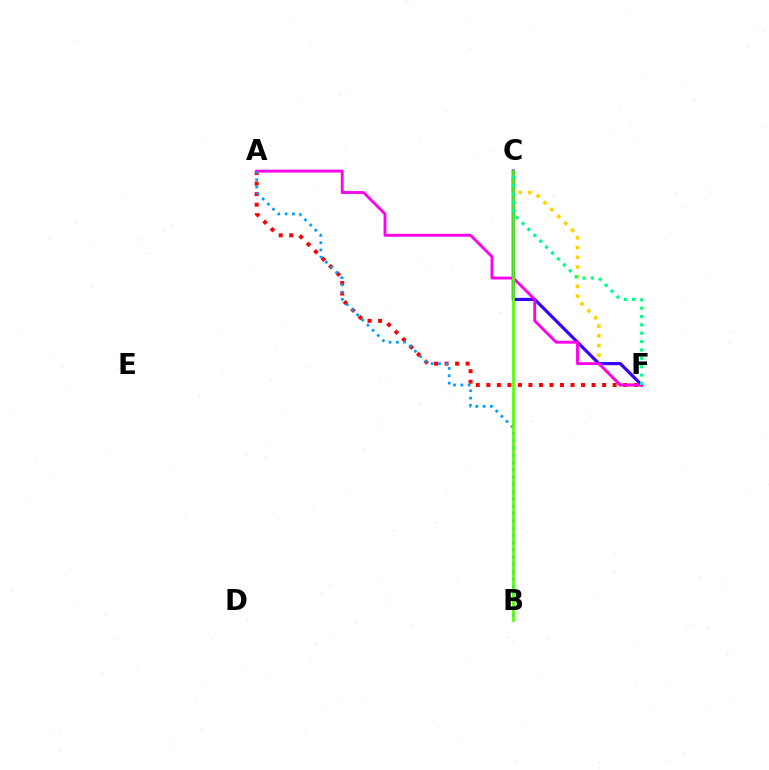{('C', 'F'): [{'color': '#ffd500', 'line_style': 'dotted', 'thickness': 2.64}, {'color': '#3700ff', 'line_style': 'solid', 'thickness': 2.3}, {'color': '#00ff86', 'line_style': 'dotted', 'thickness': 2.27}], ('A', 'F'): [{'color': '#ff0000', 'line_style': 'dotted', 'thickness': 2.86}, {'color': '#ff00ed', 'line_style': 'solid', 'thickness': 2.06}], ('A', 'B'): [{'color': '#009eff', 'line_style': 'dotted', 'thickness': 1.98}], ('B', 'C'): [{'color': '#4fff00', 'line_style': 'solid', 'thickness': 1.92}]}